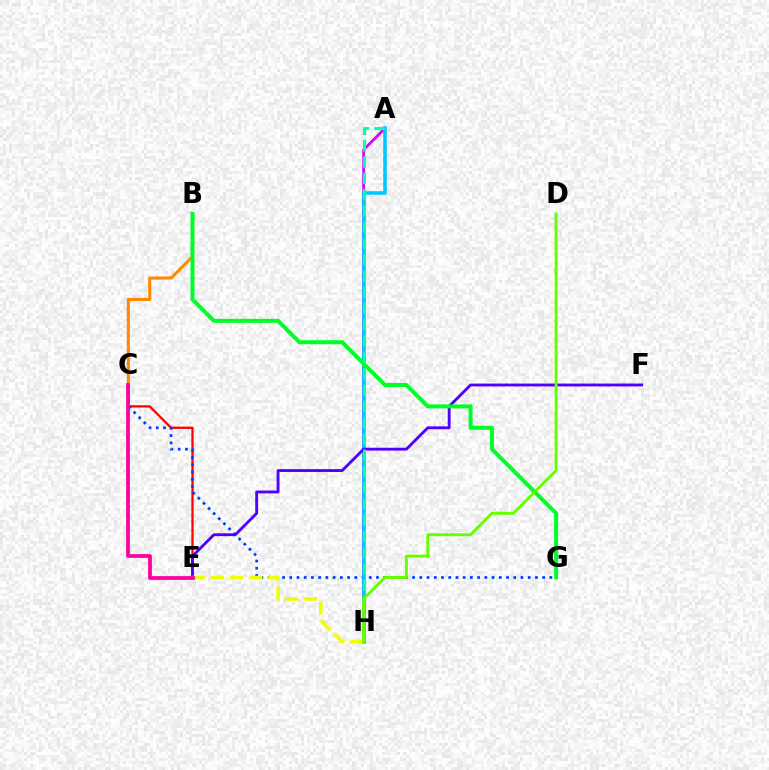{('B', 'C'): [{'color': '#ff8800', 'line_style': 'solid', 'thickness': 2.2}], ('C', 'E'): [{'color': '#ff0000', 'line_style': 'solid', 'thickness': 1.64}, {'color': '#ff00a0', 'line_style': 'solid', 'thickness': 2.72}], ('A', 'H'): [{'color': '#d600ff', 'line_style': 'solid', 'thickness': 1.97}, {'color': '#00c7ff', 'line_style': 'solid', 'thickness': 2.57}, {'color': '#00ffaf', 'line_style': 'dashed', 'thickness': 2.21}], ('C', 'G'): [{'color': '#003fff', 'line_style': 'dotted', 'thickness': 1.96}], ('E', 'F'): [{'color': '#4f00ff', 'line_style': 'solid', 'thickness': 2.06}], ('B', 'G'): [{'color': '#00ff27', 'line_style': 'solid', 'thickness': 2.88}], ('E', 'H'): [{'color': '#eeff00', 'line_style': 'dashed', 'thickness': 2.6}], ('D', 'H'): [{'color': '#66ff00', 'line_style': 'solid', 'thickness': 2.12}]}